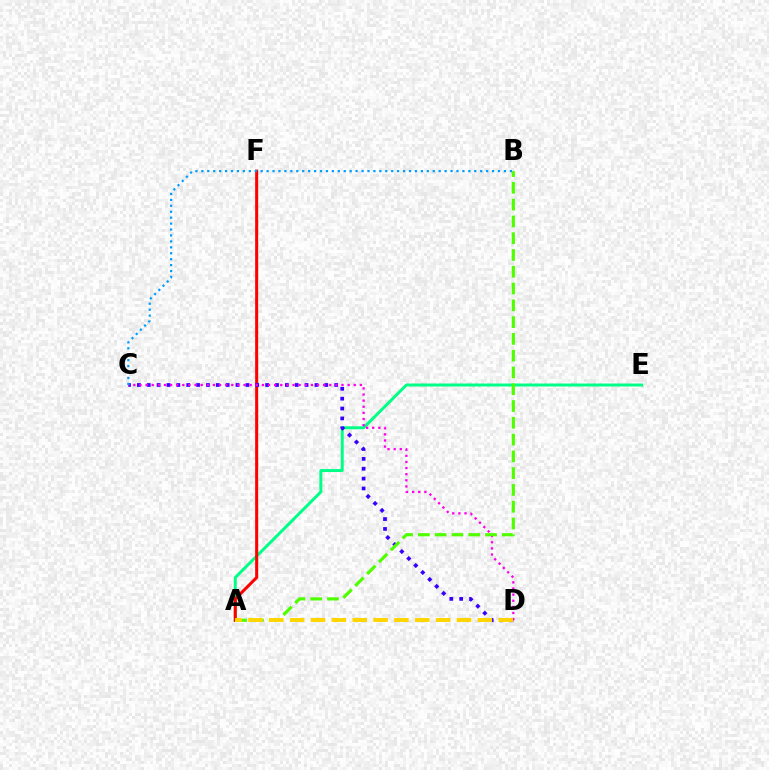{('A', 'E'): [{'color': '#00ff86', 'line_style': 'solid', 'thickness': 2.14}], ('A', 'F'): [{'color': '#ff0000', 'line_style': 'solid', 'thickness': 2.18}], ('C', 'D'): [{'color': '#3700ff', 'line_style': 'dotted', 'thickness': 2.68}, {'color': '#ff00ed', 'line_style': 'dotted', 'thickness': 1.66}], ('A', 'B'): [{'color': '#4fff00', 'line_style': 'dashed', 'thickness': 2.28}], ('B', 'C'): [{'color': '#009eff', 'line_style': 'dotted', 'thickness': 1.61}], ('A', 'D'): [{'color': '#ffd500', 'line_style': 'dashed', 'thickness': 2.83}]}